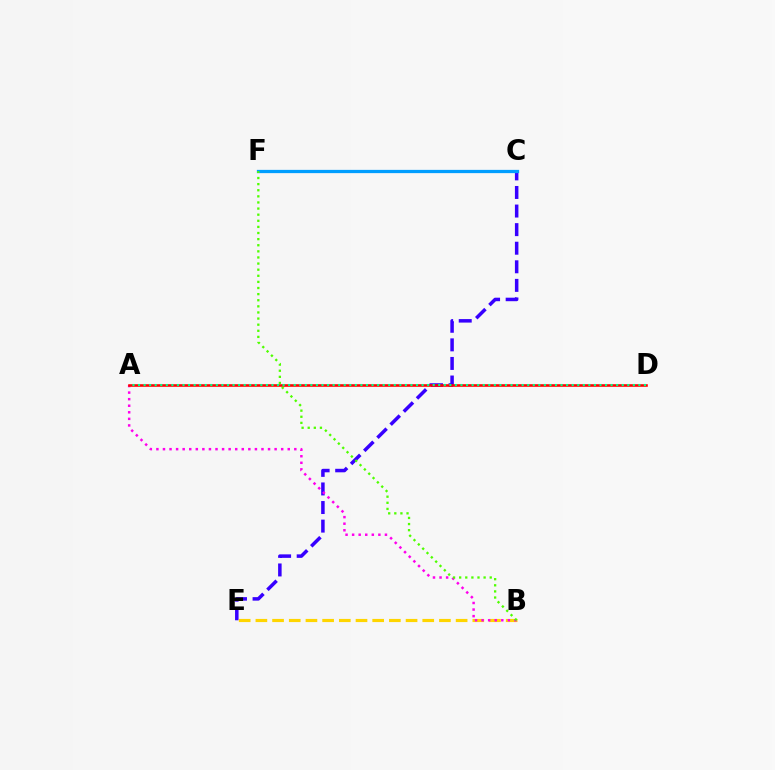{('C', 'E'): [{'color': '#3700ff', 'line_style': 'dashed', 'thickness': 2.52}], ('B', 'E'): [{'color': '#ffd500', 'line_style': 'dashed', 'thickness': 2.27}], ('A', 'B'): [{'color': '#ff00ed', 'line_style': 'dotted', 'thickness': 1.78}], ('C', 'F'): [{'color': '#009eff', 'line_style': 'solid', 'thickness': 2.34}], ('A', 'D'): [{'color': '#ff0000', 'line_style': 'solid', 'thickness': 1.86}, {'color': '#00ff86', 'line_style': 'dotted', 'thickness': 1.51}], ('B', 'F'): [{'color': '#4fff00', 'line_style': 'dotted', 'thickness': 1.66}]}